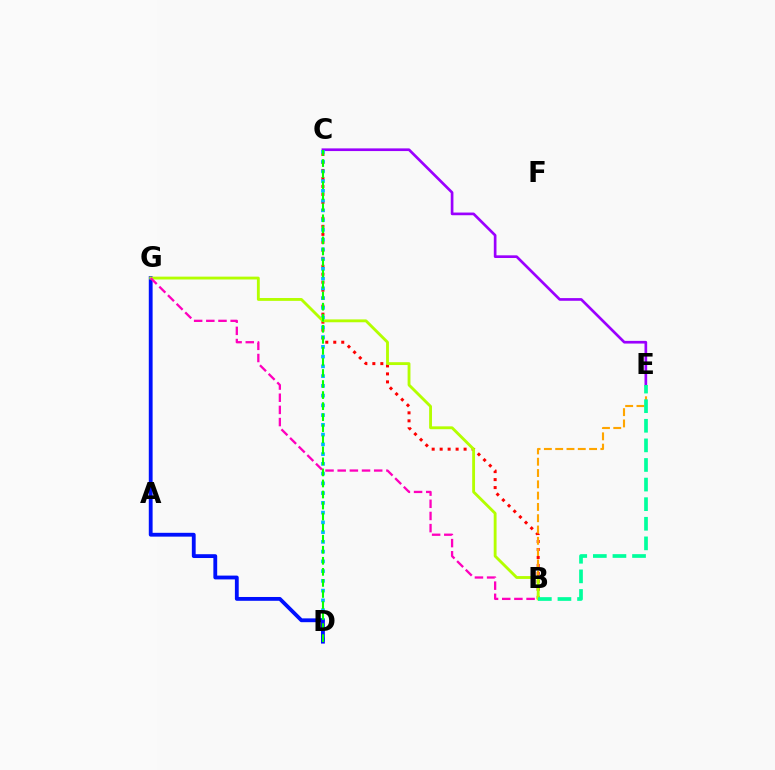{('C', 'E'): [{'color': '#9b00ff', 'line_style': 'solid', 'thickness': 1.93}], ('B', 'C'): [{'color': '#ff0000', 'line_style': 'dotted', 'thickness': 2.17}], ('C', 'D'): [{'color': '#00b5ff', 'line_style': 'dotted', 'thickness': 2.65}, {'color': '#08ff00', 'line_style': 'dashed', 'thickness': 1.5}], ('D', 'G'): [{'color': '#0010ff', 'line_style': 'solid', 'thickness': 2.75}], ('B', 'E'): [{'color': '#ffa500', 'line_style': 'dashed', 'thickness': 1.53}, {'color': '#00ff9d', 'line_style': 'dashed', 'thickness': 2.66}], ('B', 'G'): [{'color': '#b3ff00', 'line_style': 'solid', 'thickness': 2.05}, {'color': '#ff00bd', 'line_style': 'dashed', 'thickness': 1.65}]}